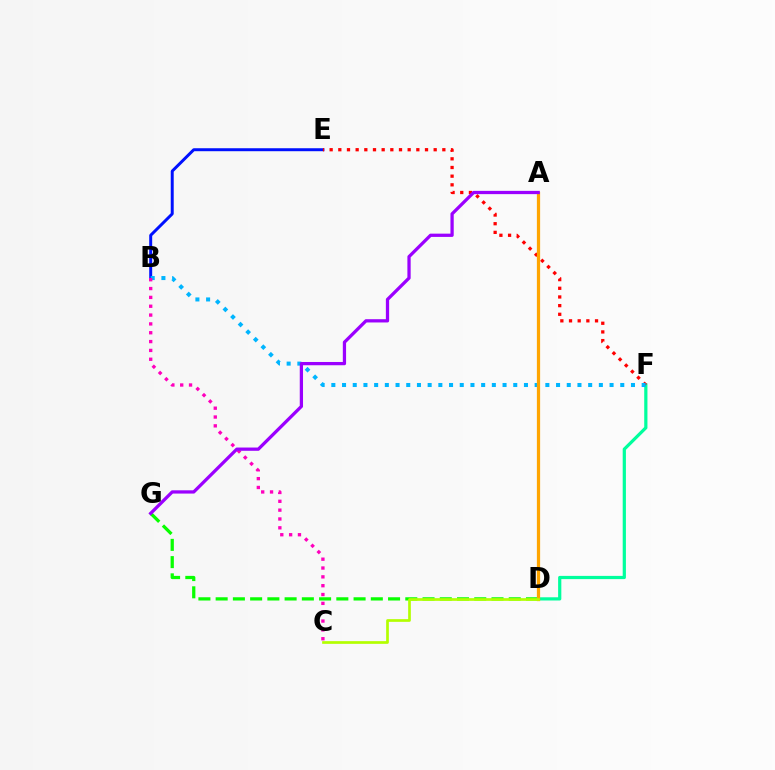{('D', 'G'): [{'color': '#08ff00', 'line_style': 'dashed', 'thickness': 2.34}], ('D', 'F'): [{'color': '#00ff9d', 'line_style': 'solid', 'thickness': 2.32}], ('B', 'E'): [{'color': '#0010ff', 'line_style': 'solid', 'thickness': 2.14}], ('E', 'F'): [{'color': '#ff0000', 'line_style': 'dotted', 'thickness': 2.36}], ('B', 'F'): [{'color': '#00b5ff', 'line_style': 'dotted', 'thickness': 2.91}], ('A', 'D'): [{'color': '#ffa500', 'line_style': 'solid', 'thickness': 2.33}], ('B', 'C'): [{'color': '#ff00bd', 'line_style': 'dotted', 'thickness': 2.4}], ('A', 'G'): [{'color': '#9b00ff', 'line_style': 'solid', 'thickness': 2.35}], ('C', 'D'): [{'color': '#b3ff00', 'line_style': 'solid', 'thickness': 1.94}]}